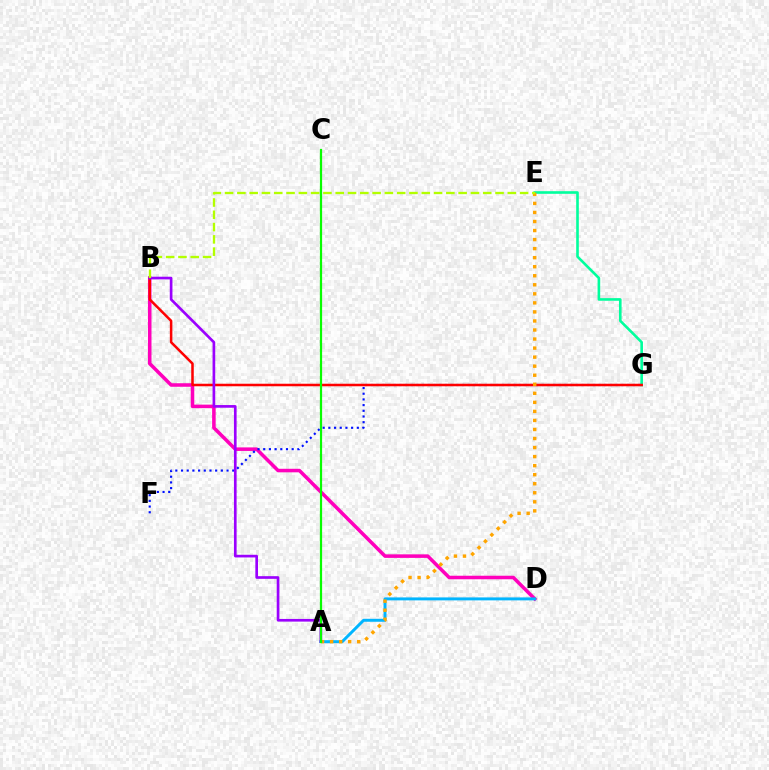{('E', 'G'): [{'color': '#00ff9d', 'line_style': 'solid', 'thickness': 1.89}], ('B', 'D'): [{'color': '#ff00bd', 'line_style': 'solid', 'thickness': 2.55}], ('F', 'G'): [{'color': '#0010ff', 'line_style': 'dotted', 'thickness': 1.55}], ('A', 'D'): [{'color': '#00b5ff', 'line_style': 'solid', 'thickness': 2.13}], ('B', 'G'): [{'color': '#ff0000', 'line_style': 'solid', 'thickness': 1.82}], ('A', 'E'): [{'color': '#ffa500', 'line_style': 'dotted', 'thickness': 2.46}], ('A', 'B'): [{'color': '#9b00ff', 'line_style': 'solid', 'thickness': 1.92}], ('B', 'E'): [{'color': '#b3ff00', 'line_style': 'dashed', 'thickness': 1.67}], ('A', 'C'): [{'color': '#08ff00', 'line_style': 'solid', 'thickness': 1.6}]}